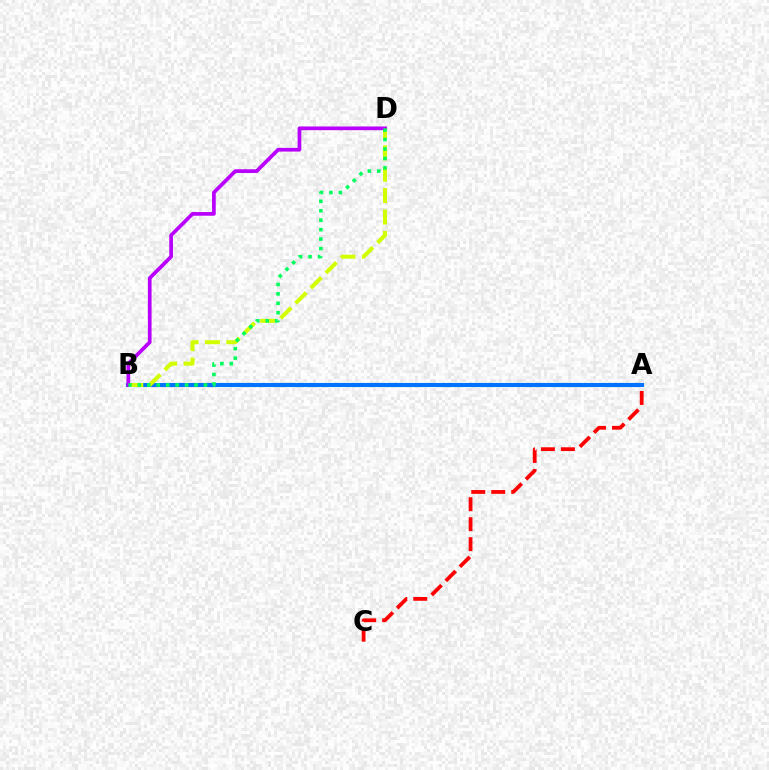{('A', 'B'): [{'color': '#0074ff', 'line_style': 'solid', 'thickness': 2.94}], ('B', 'D'): [{'color': '#d1ff00', 'line_style': 'dashed', 'thickness': 2.9}, {'color': '#b900ff', 'line_style': 'solid', 'thickness': 2.67}, {'color': '#00ff5c', 'line_style': 'dotted', 'thickness': 2.57}], ('A', 'C'): [{'color': '#ff0000', 'line_style': 'dashed', 'thickness': 2.71}]}